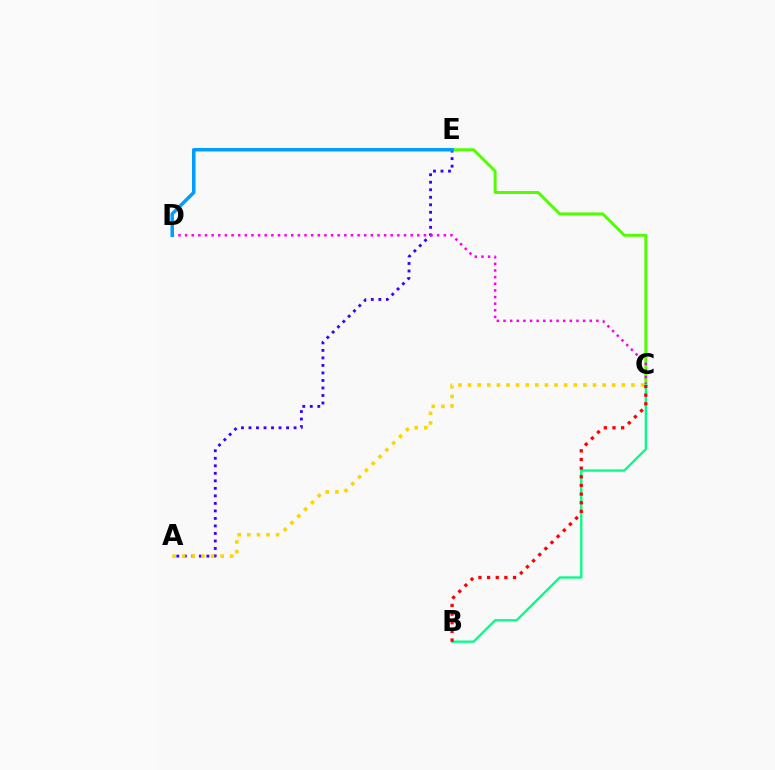{('A', 'E'): [{'color': '#3700ff', 'line_style': 'dotted', 'thickness': 2.04}], ('C', 'E'): [{'color': '#4fff00', 'line_style': 'solid', 'thickness': 2.11}], ('C', 'D'): [{'color': '#ff00ed', 'line_style': 'dotted', 'thickness': 1.8}], ('B', 'C'): [{'color': '#00ff86', 'line_style': 'solid', 'thickness': 1.67}, {'color': '#ff0000', 'line_style': 'dotted', 'thickness': 2.35}], ('A', 'C'): [{'color': '#ffd500', 'line_style': 'dotted', 'thickness': 2.61}], ('D', 'E'): [{'color': '#009eff', 'line_style': 'solid', 'thickness': 2.51}]}